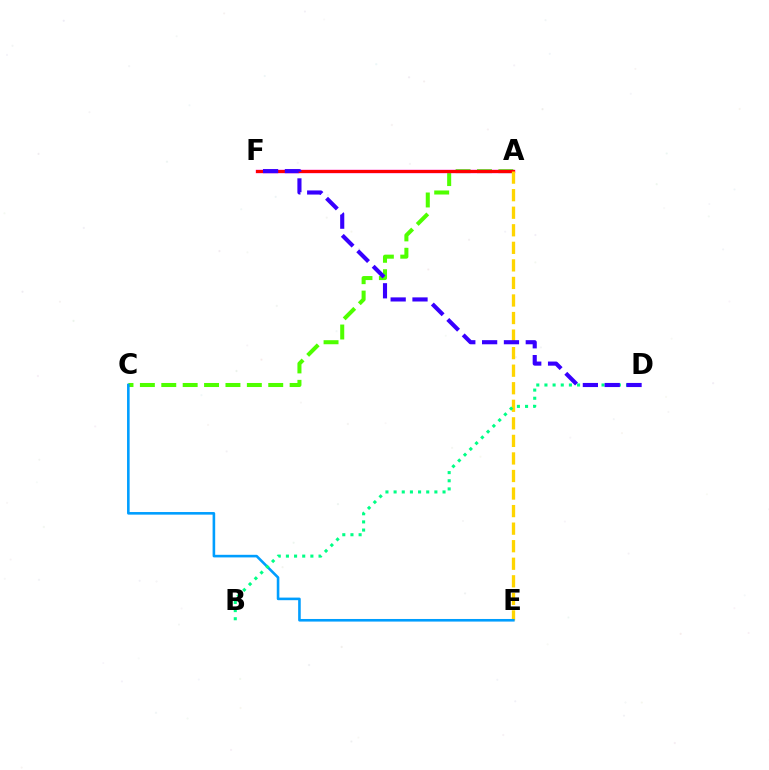{('A', 'C'): [{'color': '#4fff00', 'line_style': 'dashed', 'thickness': 2.91}], ('A', 'F'): [{'color': '#ff00ed', 'line_style': 'solid', 'thickness': 2.43}, {'color': '#ff0000', 'line_style': 'solid', 'thickness': 2.22}], ('A', 'E'): [{'color': '#ffd500', 'line_style': 'dashed', 'thickness': 2.38}], ('C', 'E'): [{'color': '#009eff', 'line_style': 'solid', 'thickness': 1.87}], ('B', 'D'): [{'color': '#00ff86', 'line_style': 'dotted', 'thickness': 2.22}], ('D', 'F'): [{'color': '#3700ff', 'line_style': 'dashed', 'thickness': 2.97}]}